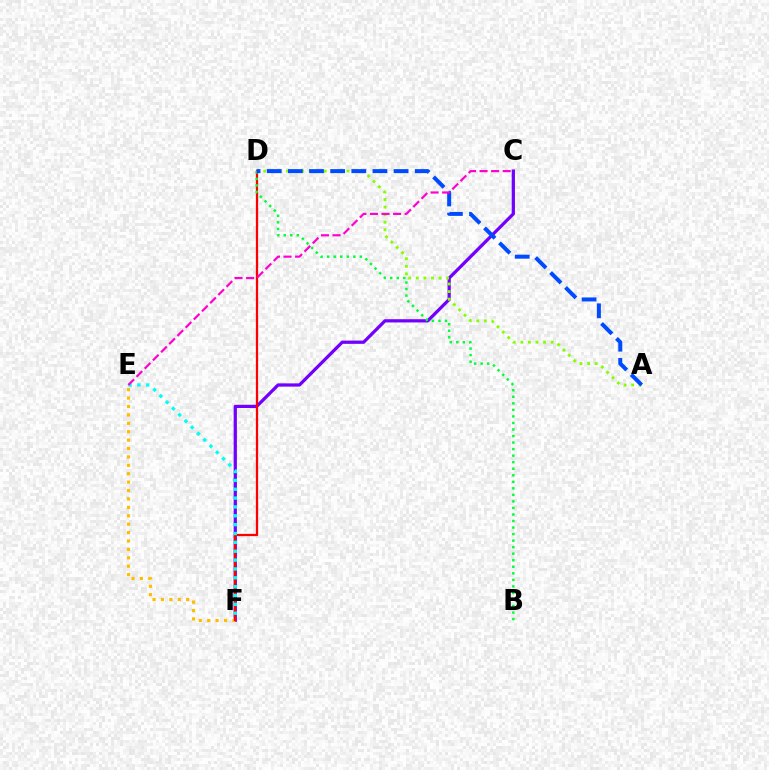{('C', 'F'): [{'color': '#7200ff', 'line_style': 'solid', 'thickness': 2.33}], ('E', 'F'): [{'color': '#ffbd00', 'line_style': 'dotted', 'thickness': 2.28}, {'color': '#00fff6', 'line_style': 'dotted', 'thickness': 2.41}], ('D', 'F'): [{'color': '#ff0000', 'line_style': 'solid', 'thickness': 1.61}], ('B', 'D'): [{'color': '#00ff39', 'line_style': 'dotted', 'thickness': 1.78}], ('A', 'D'): [{'color': '#84ff00', 'line_style': 'dotted', 'thickness': 2.05}, {'color': '#004bff', 'line_style': 'dashed', 'thickness': 2.87}], ('C', 'E'): [{'color': '#ff00cf', 'line_style': 'dashed', 'thickness': 1.57}]}